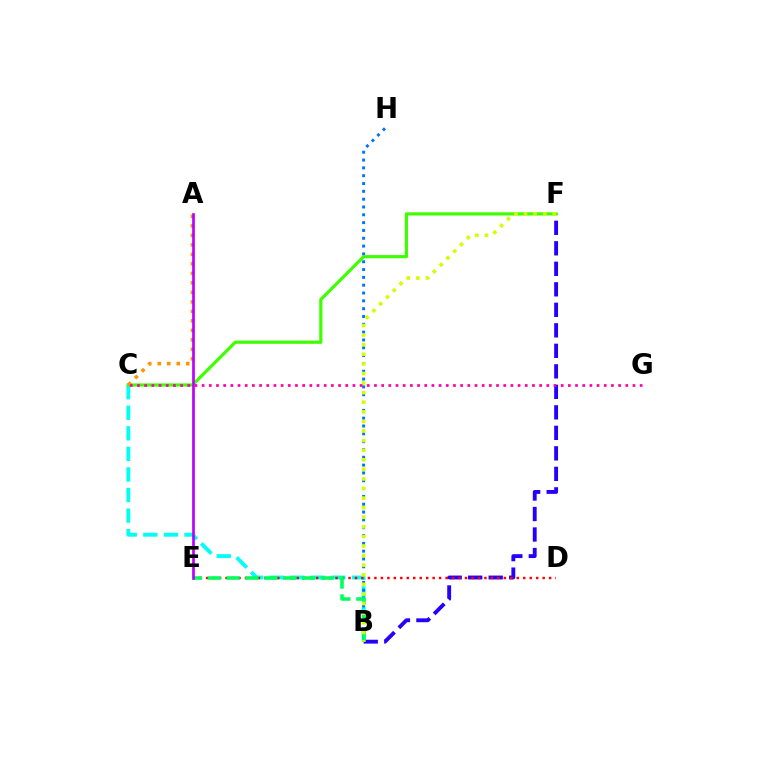{('B', 'C'): [{'color': '#00fff6', 'line_style': 'dashed', 'thickness': 2.79}], ('B', 'H'): [{'color': '#0074ff', 'line_style': 'dotted', 'thickness': 2.13}], ('B', 'F'): [{'color': '#2500ff', 'line_style': 'dashed', 'thickness': 2.79}, {'color': '#d1ff00', 'line_style': 'dotted', 'thickness': 2.6}], ('D', 'E'): [{'color': '#ff0000', 'line_style': 'dotted', 'thickness': 1.76}], ('C', 'F'): [{'color': '#3dff00', 'line_style': 'solid', 'thickness': 2.29}], ('B', 'E'): [{'color': '#00ff5c', 'line_style': 'dashed', 'thickness': 2.56}], ('A', 'C'): [{'color': '#ff9400', 'line_style': 'dotted', 'thickness': 2.58}], ('A', 'E'): [{'color': '#b900ff', 'line_style': 'solid', 'thickness': 1.93}], ('C', 'G'): [{'color': '#ff00ac', 'line_style': 'dotted', 'thickness': 1.95}]}